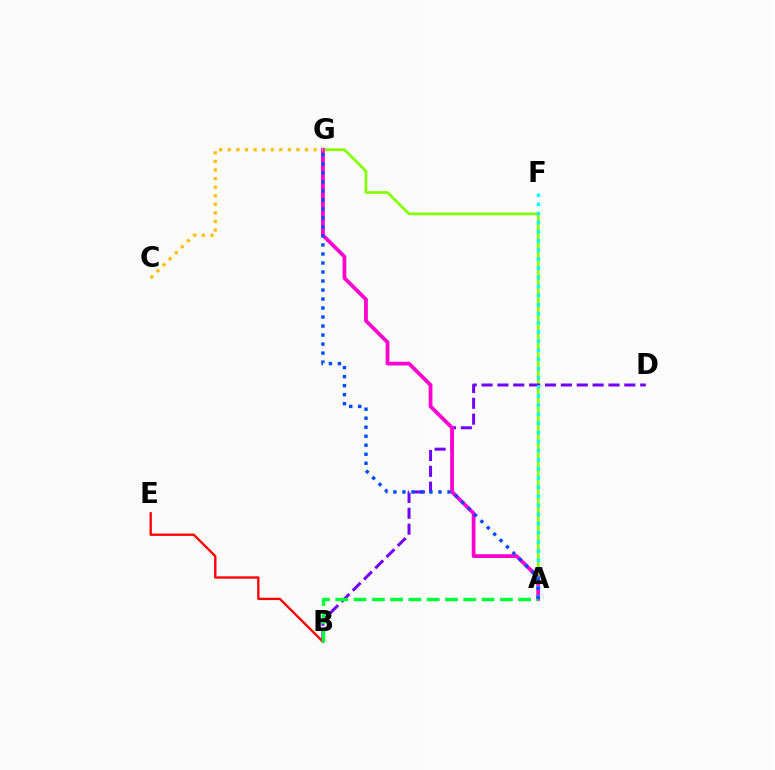{('A', 'G'): [{'color': '#84ff00', 'line_style': 'solid', 'thickness': 1.98}, {'color': '#ff00cf', 'line_style': 'solid', 'thickness': 2.71}, {'color': '#004bff', 'line_style': 'dotted', 'thickness': 2.45}], ('B', 'D'): [{'color': '#7200ff', 'line_style': 'dashed', 'thickness': 2.16}], ('C', 'G'): [{'color': '#ffbd00', 'line_style': 'dotted', 'thickness': 2.33}], ('B', 'E'): [{'color': '#ff0000', 'line_style': 'solid', 'thickness': 1.68}], ('A', 'F'): [{'color': '#00fff6', 'line_style': 'dotted', 'thickness': 2.48}], ('A', 'B'): [{'color': '#00ff39', 'line_style': 'dashed', 'thickness': 2.48}]}